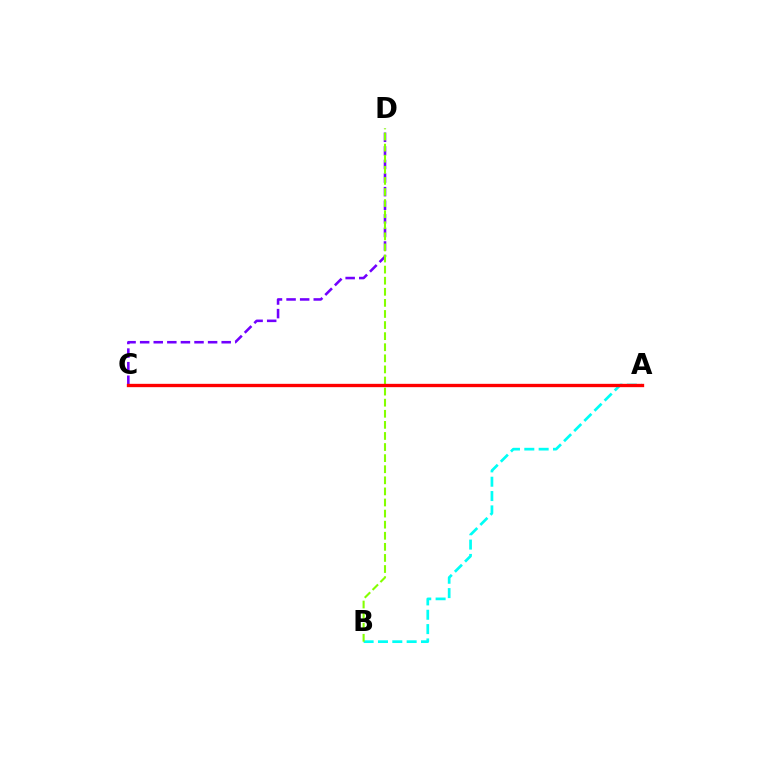{('C', 'D'): [{'color': '#7200ff', 'line_style': 'dashed', 'thickness': 1.85}], ('A', 'B'): [{'color': '#00fff6', 'line_style': 'dashed', 'thickness': 1.95}], ('B', 'D'): [{'color': '#84ff00', 'line_style': 'dashed', 'thickness': 1.51}], ('A', 'C'): [{'color': '#ff0000', 'line_style': 'solid', 'thickness': 2.4}]}